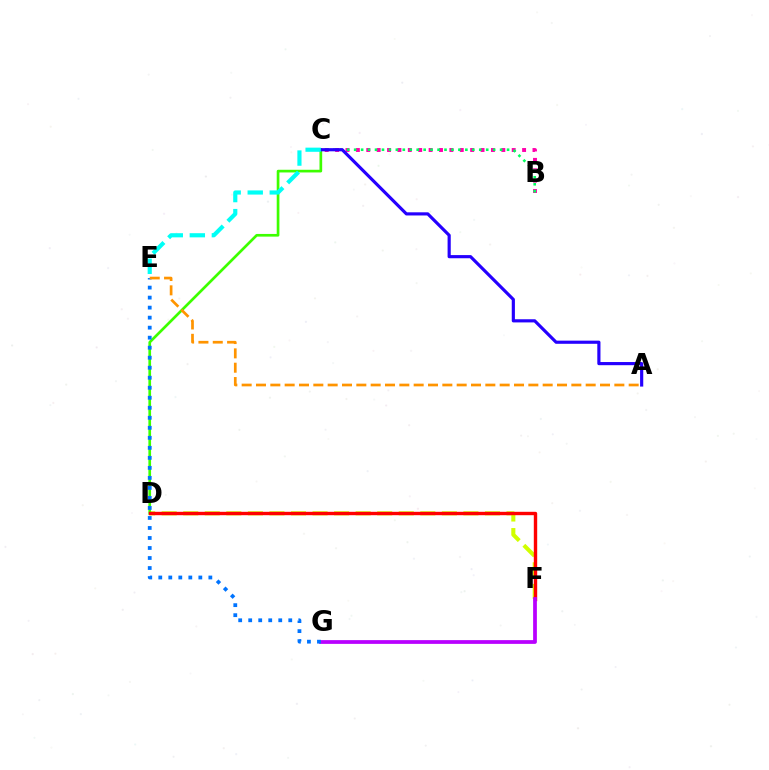{('D', 'F'): [{'color': '#d1ff00', 'line_style': 'dashed', 'thickness': 2.93}, {'color': '#ff0000', 'line_style': 'solid', 'thickness': 2.44}], ('C', 'D'): [{'color': '#3dff00', 'line_style': 'solid', 'thickness': 1.93}], ('B', 'C'): [{'color': '#ff00ac', 'line_style': 'dotted', 'thickness': 2.82}, {'color': '#00ff5c', 'line_style': 'dotted', 'thickness': 1.89}], ('F', 'G'): [{'color': '#b900ff', 'line_style': 'solid', 'thickness': 2.7}], ('A', 'C'): [{'color': '#2500ff', 'line_style': 'solid', 'thickness': 2.27}], ('C', 'E'): [{'color': '#00fff6', 'line_style': 'dashed', 'thickness': 2.99}], ('E', 'G'): [{'color': '#0074ff', 'line_style': 'dotted', 'thickness': 2.72}], ('A', 'E'): [{'color': '#ff9400', 'line_style': 'dashed', 'thickness': 1.95}]}